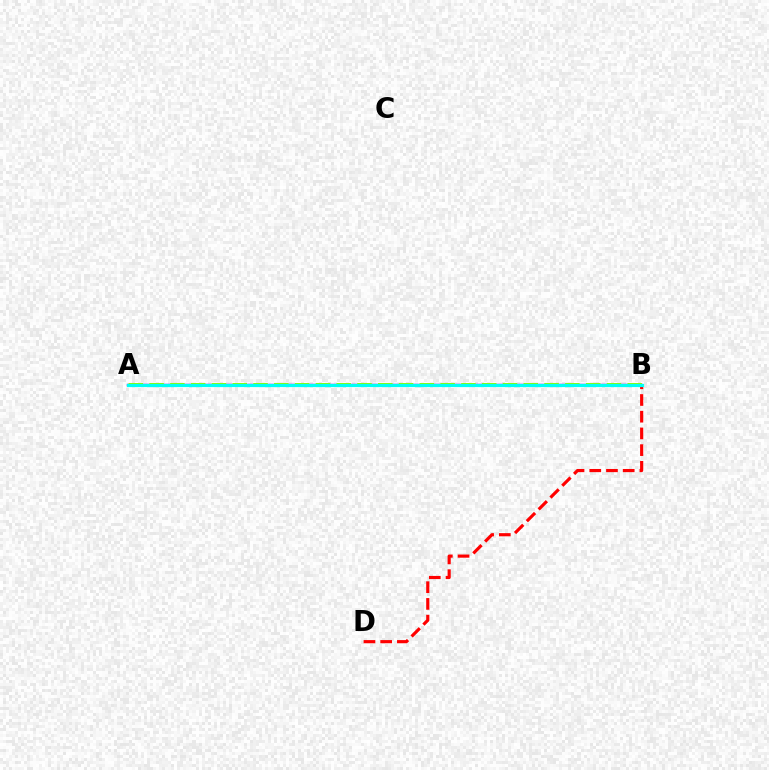{('A', 'B'): [{'color': '#7200ff', 'line_style': 'solid', 'thickness': 1.71}, {'color': '#84ff00', 'line_style': 'dashed', 'thickness': 2.82}, {'color': '#00fff6', 'line_style': 'solid', 'thickness': 2.3}], ('B', 'D'): [{'color': '#ff0000', 'line_style': 'dashed', 'thickness': 2.27}]}